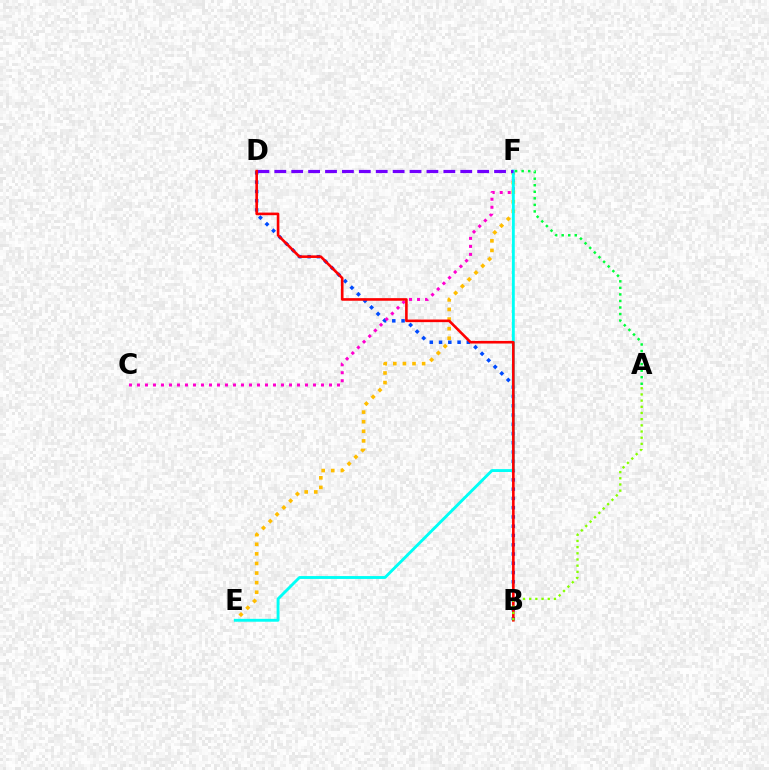{('B', 'D'): [{'color': '#004bff', 'line_style': 'dotted', 'thickness': 2.52}, {'color': '#ff0000', 'line_style': 'solid', 'thickness': 1.88}], ('E', 'F'): [{'color': '#ffbd00', 'line_style': 'dotted', 'thickness': 2.61}, {'color': '#00fff6', 'line_style': 'solid', 'thickness': 2.07}], ('A', 'F'): [{'color': '#00ff39', 'line_style': 'dotted', 'thickness': 1.78}], ('C', 'F'): [{'color': '#ff00cf', 'line_style': 'dotted', 'thickness': 2.17}], ('D', 'F'): [{'color': '#7200ff', 'line_style': 'dashed', 'thickness': 2.3}], ('A', 'B'): [{'color': '#84ff00', 'line_style': 'dotted', 'thickness': 1.68}]}